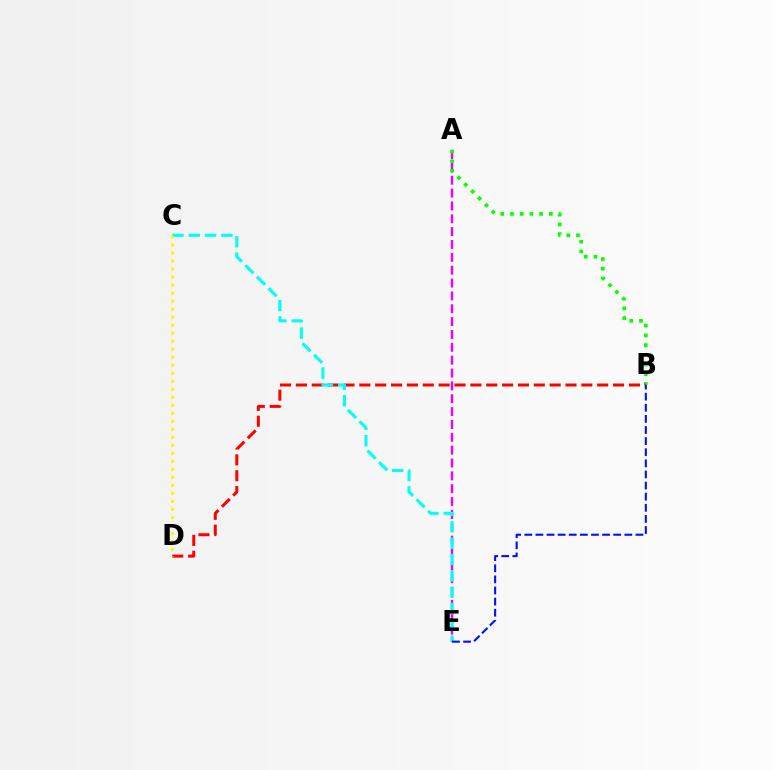{('A', 'E'): [{'color': '#ee00ff', 'line_style': 'dashed', 'thickness': 1.75}], ('A', 'B'): [{'color': '#08ff00', 'line_style': 'dotted', 'thickness': 2.64}], ('B', 'D'): [{'color': '#ff0000', 'line_style': 'dashed', 'thickness': 2.15}], ('C', 'E'): [{'color': '#00fff6', 'line_style': 'dashed', 'thickness': 2.22}], ('B', 'E'): [{'color': '#0010ff', 'line_style': 'dashed', 'thickness': 1.51}], ('C', 'D'): [{'color': '#fcf500', 'line_style': 'dotted', 'thickness': 2.18}]}